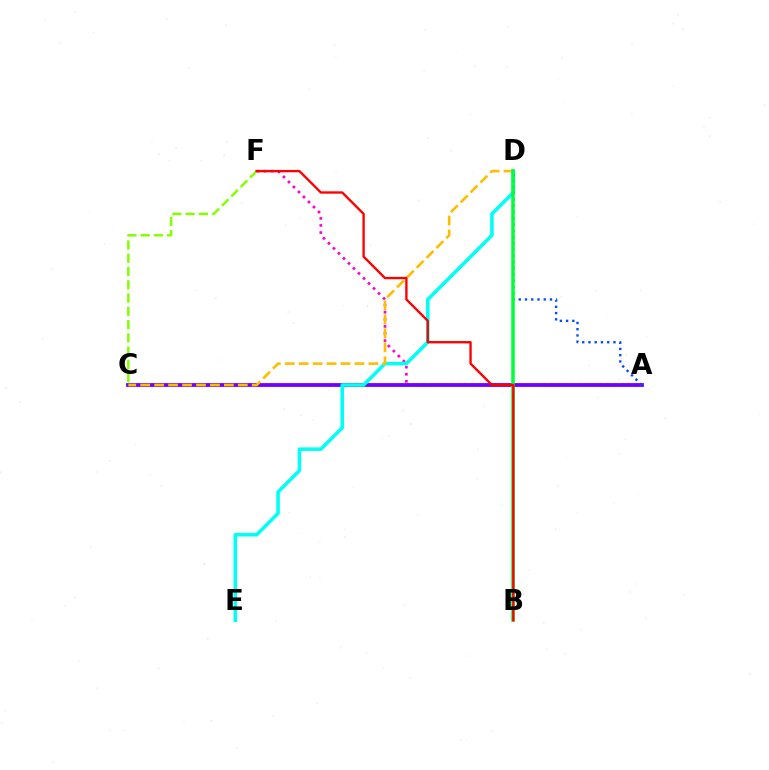{('C', 'F'): [{'color': '#84ff00', 'line_style': 'dashed', 'thickness': 1.8}], ('A', 'F'): [{'color': '#ff00cf', 'line_style': 'dotted', 'thickness': 1.93}], ('A', 'C'): [{'color': '#7200ff', 'line_style': 'solid', 'thickness': 2.73}], ('D', 'E'): [{'color': '#00fff6', 'line_style': 'solid', 'thickness': 2.56}], ('C', 'D'): [{'color': '#ffbd00', 'line_style': 'dashed', 'thickness': 1.89}], ('A', 'D'): [{'color': '#004bff', 'line_style': 'dotted', 'thickness': 1.7}], ('B', 'D'): [{'color': '#00ff39', 'line_style': 'solid', 'thickness': 2.53}], ('B', 'F'): [{'color': '#ff0000', 'line_style': 'solid', 'thickness': 1.69}]}